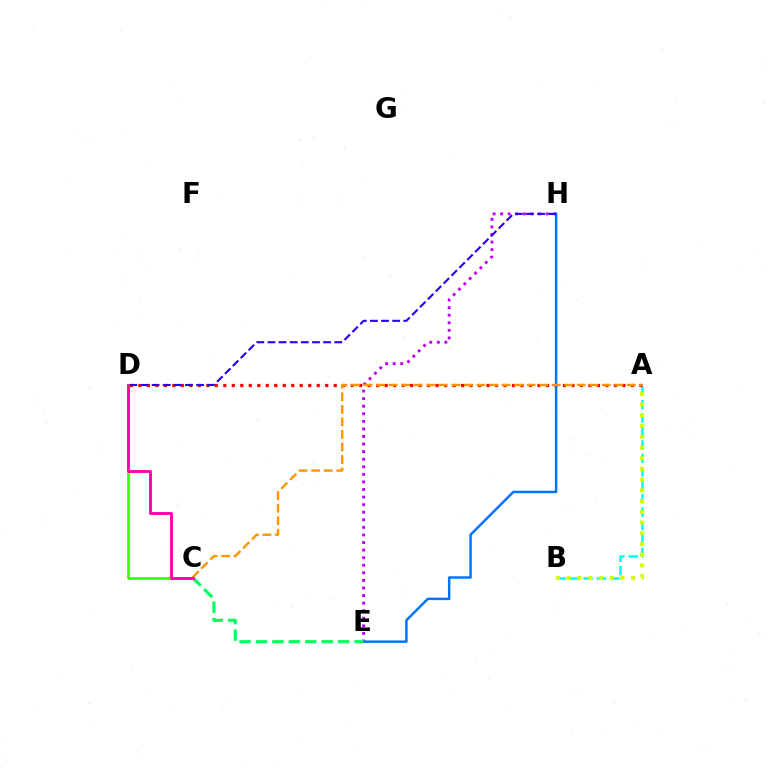{('E', 'H'): [{'color': '#b900ff', 'line_style': 'dotted', 'thickness': 2.06}, {'color': '#0074ff', 'line_style': 'solid', 'thickness': 1.77}], ('C', 'D'): [{'color': '#3dff00', 'line_style': 'solid', 'thickness': 1.94}, {'color': '#ff00ac', 'line_style': 'solid', 'thickness': 2.07}], ('A', 'B'): [{'color': '#00fff6', 'line_style': 'dashed', 'thickness': 1.82}, {'color': '#d1ff00', 'line_style': 'dotted', 'thickness': 2.91}], ('A', 'D'): [{'color': '#ff0000', 'line_style': 'dotted', 'thickness': 2.31}], ('A', 'C'): [{'color': '#ff9400', 'line_style': 'dashed', 'thickness': 1.7}], ('D', 'H'): [{'color': '#2500ff', 'line_style': 'dashed', 'thickness': 1.51}], ('C', 'E'): [{'color': '#00ff5c', 'line_style': 'dashed', 'thickness': 2.23}]}